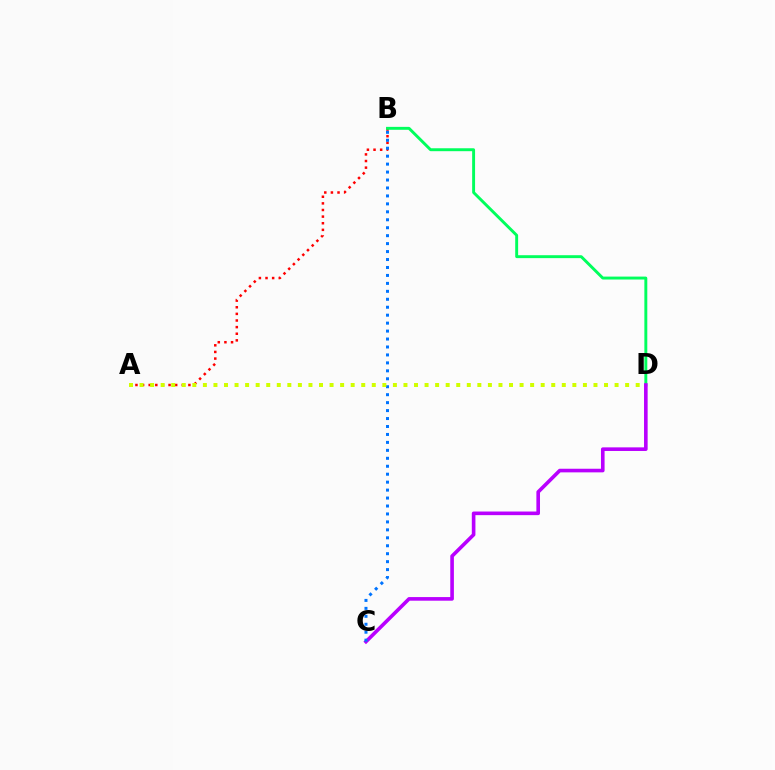{('A', 'B'): [{'color': '#ff0000', 'line_style': 'dotted', 'thickness': 1.8}], ('B', 'D'): [{'color': '#00ff5c', 'line_style': 'solid', 'thickness': 2.1}], ('C', 'D'): [{'color': '#b900ff', 'line_style': 'solid', 'thickness': 2.61}], ('B', 'C'): [{'color': '#0074ff', 'line_style': 'dotted', 'thickness': 2.16}], ('A', 'D'): [{'color': '#d1ff00', 'line_style': 'dotted', 'thickness': 2.87}]}